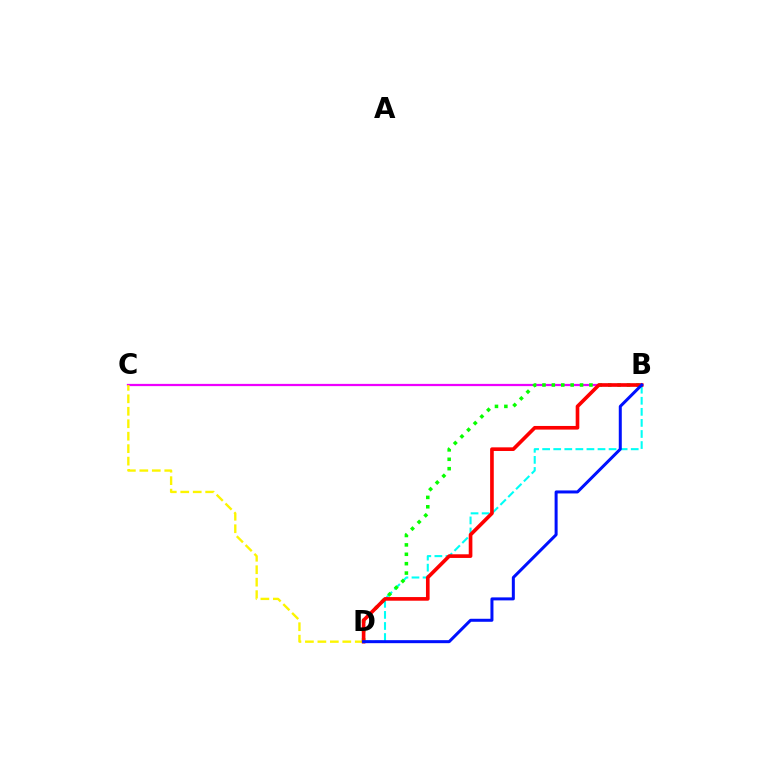{('B', 'C'): [{'color': '#ee00ff', 'line_style': 'solid', 'thickness': 1.62}], ('B', 'D'): [{'color': '#00fff6', 'line_style': 'dashed', 'thickness': 1.5}, {'color': '#08ff00', 'line_style': 'dotted', 'thickness': 2.55}, {'color': '#ff0000', 'line_style': 'solid', 'thickness': 2.62}, {'color': '#0010ff', 'line_style': 'solid', 'thickness': 2.16}], ('C', 'D'): [{'color': '#fcf500', 'line_style': 'dashed', 'thickness': 1.69}]}